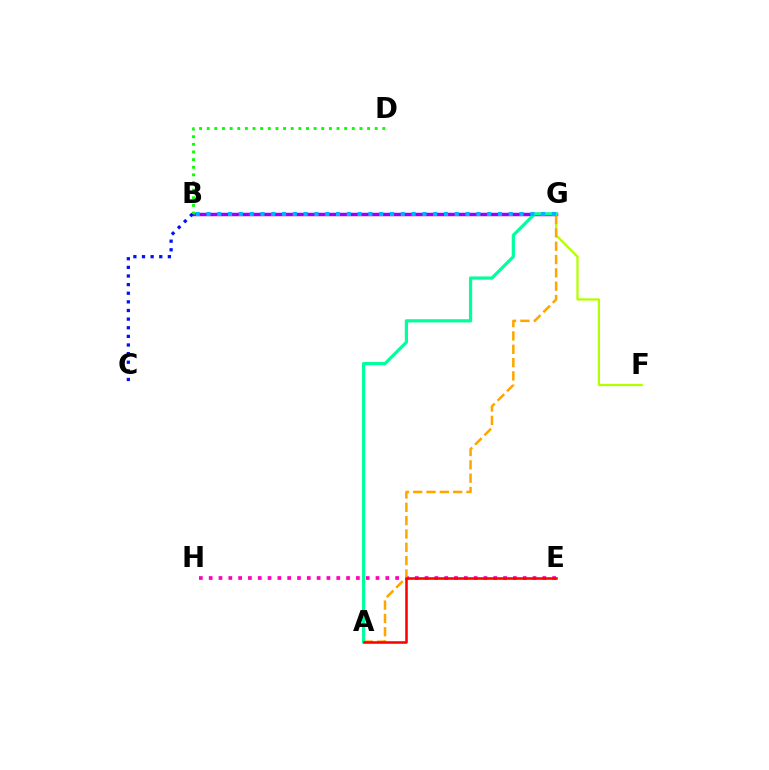{('B', 'G'): [{'color': '#9b00ff', 'line_style': 'solid', 'thickness': 2.48}, {'color': '#00b5ff', 'line_style': 'dotted', 'thickness': 2.93}], ('E', 'H'): [{'color': '#ff00bd', 'line_style': 'dotted', 'thickness': 2.67}], ('F', 'G'): [{'color': '#b3ff00', 'line_style': 'solid', 'thickness': 1.64}], ('B', 'D'): [{'color': '#08ff00', 'line_style': 'dotted', 'thickness': 2.07}], ('B', 'C'): [{'color': '#0010ff', 'line_style': 'dotted', 'thickness': 2.34}], ('A', 'G'): [{'color': '#ffa500', 'line_style': 'dashed', 'thickness': 1.81}, {'color': '#00ff9d', 'line_style': 'solid', 'thickness': 2.31}], ('A', 'E'): [{'color': '#ff0000', 'line_style': 'solid', 'thickness': 1.84}]}